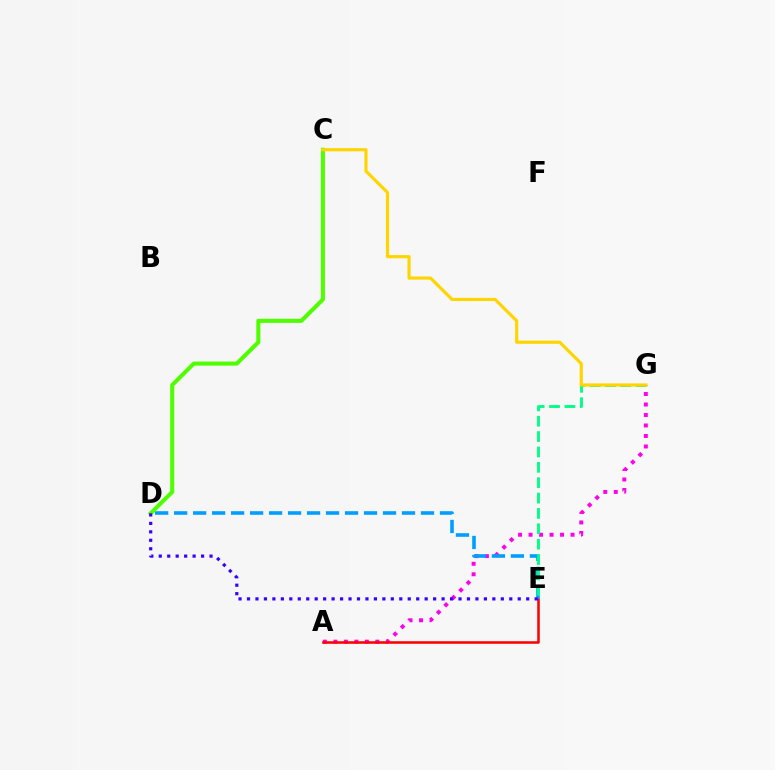{('A', 'G'): [{'color': '#ff00ed', 'line_style': 'dotted', 'thickness': 2.85}], ('A', 'E'): [{'color': '#ff0000', 'line_style': 'solid', 'thickness': 1.83}], ('D', 'E'): [{'color': '#009eff', 'line_style': 'dashed', 'thickness': 2.58}, {'color': '#3700ff', 'line_style': 'dotted', 'thickness': 2.3}], ('C', 'D'): [{'color': '#4fff00', 'line_style': 'solid', 'thickness': 2.92}], ('E', 'G'): [{'color': '#00ff86', 'line_style': 'dashed', 'thickness': 2.09}], ('C', 'G'): [{'color': '#ffd500', 'line_style': 'solid', 'thickness': 2.27}]}